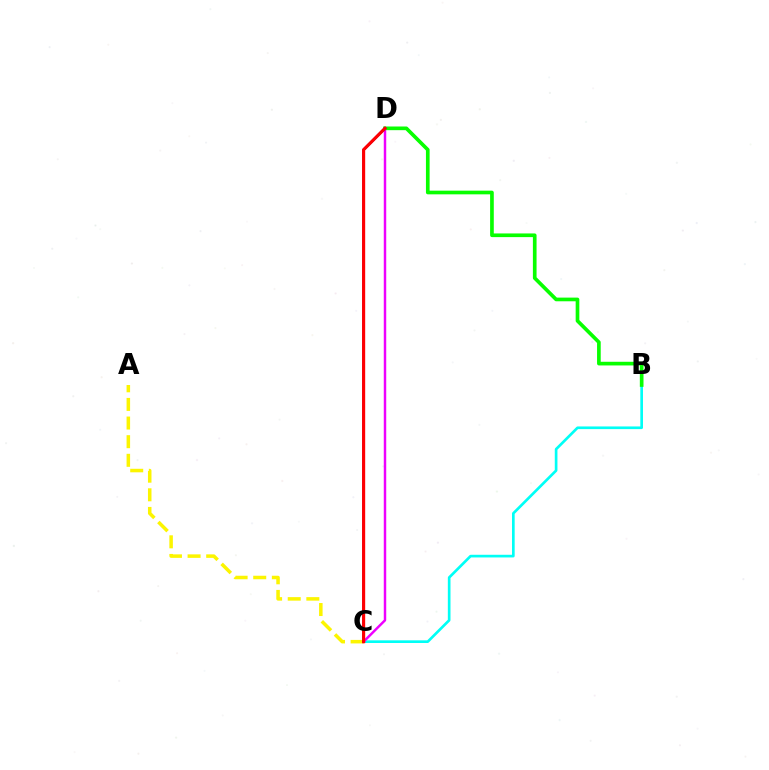{('B', 'C'): [{'color': '#00fff6', 'line_style': 'solid', 'thickness': 1.92}], ('A', 'C'): [{'color': '#fcf500', 'line_style': 'dashed', 'thickness': 2.53}], ('C', 'D'): [{'color': '#ee00ff', 'line_style': 'solid', 'thickness': 1.77}, {'color': '#0010ff', 'line_style': 'solid', 'thickness': 1.79}, {'color': '#ff0000', 'line_style': 'solid', 'thickness': 2.25}], ('B', 'D'): [{'color': '#08ff00', 'line_style': 'solid', 'thickness': 2.64}]}